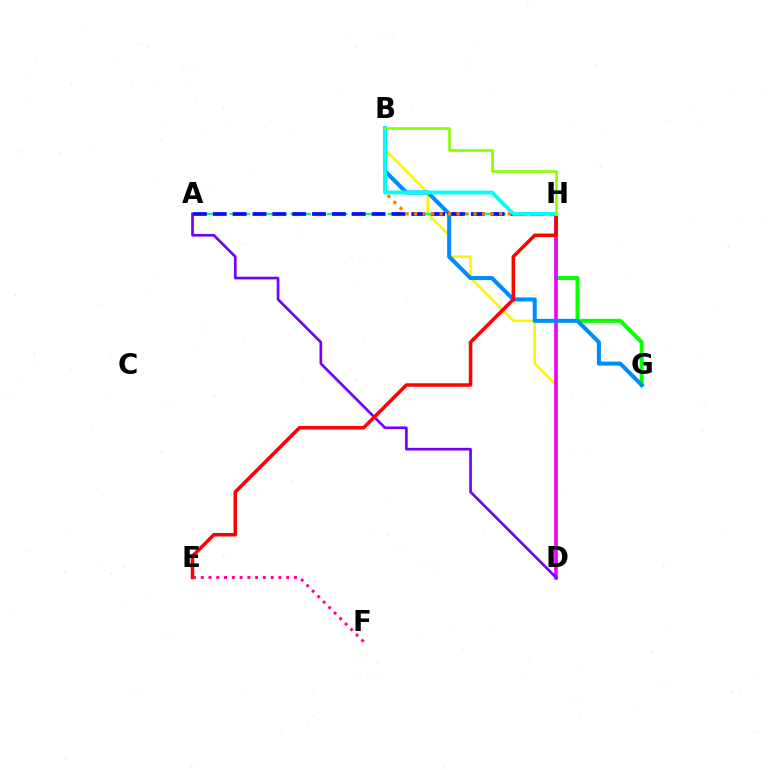{('G', 'H'): [{'color': '#08ff00', 'line_style': 'solid', 'thickness': 2.87}], ('B', 'D'): [{'color': '#fcf500', 'line_style': 'solid', 'thickness': 1.82}], ('D', 'H'): [{'color': '#ee00ff', 'line_style': 'solid', 'thickness': 2.61}], ('B', 'G'): [{'color': '#008cff', 'line_style': 'solid', 'thickness': 2.91}], ('A', 'D'): [{'color': '#7200ff', 'line_style': 'solid', 'thickness': 1.92}], ('A', 'H'): [{'color': '#00ff74', 'line_style': 'dashed', 'thickness': 1.65}, {'color': '#0010ff', 'line_style': 'dashed', 'thickness': 2.7}], ('E', 'H'): [{'color': '#ff0000', 'line_style': 'solid', 'thickness': 2.52}], ('B', 'H'): [{'color': '#ff7c00', 'line_style': 'dotted', 'thickness': 2.31}, {'color': '#00fff6', 'line_style': 'solid', 'thickness': 2.77}, {'color': '#84ff00', 'line_style': 'solid', 'thickness': 1.85}], ('E', 'F'): [{'color': '#ff0094', 'line_style': 'dotted', 'thickness': 2.11}]}